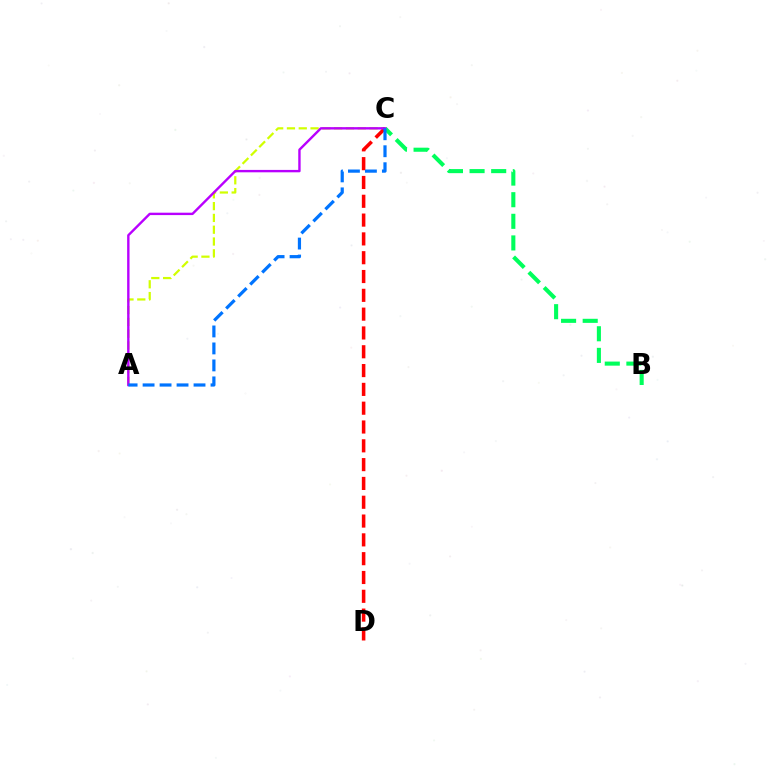{('B', 'C'): [{'color': '#00ff5c', 'line_style': 'dashed', 'thickness': 2.94}], ('A', 'C'): [{'color': '#d1ff00', 'line_style': 'dashed', 'thickness': 1.6}, {'color': '#b900ff', 'line_style': 'solid', 'thickness': 1.72}, {'color': '#0074ff', 'line_style': 'dashed', 'thickness': 2.31}], ('C', 'D'): [{'color': '#ff0000', 'line_style': 'dashed', 'thickness': 2.56}]}